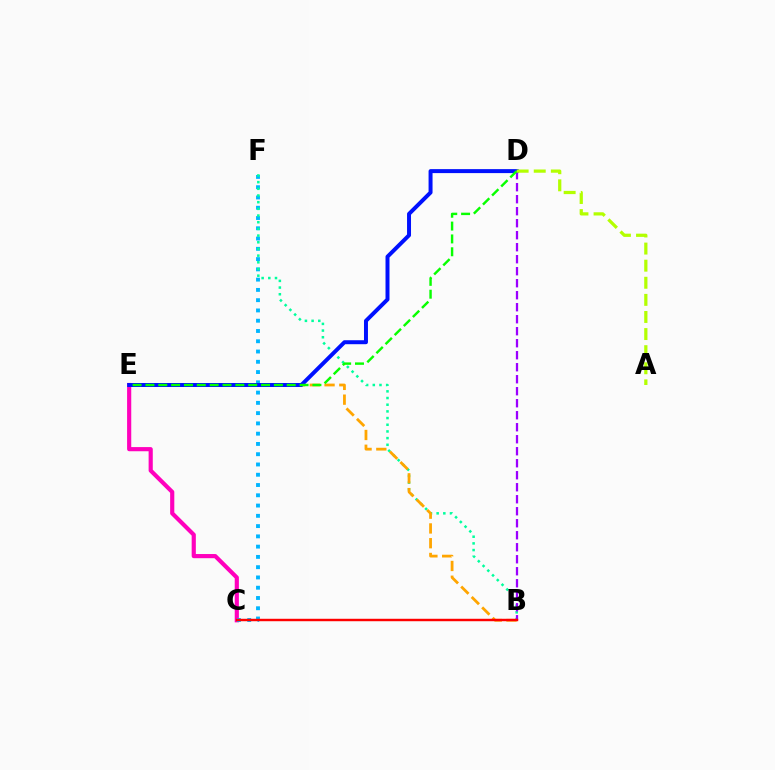{('C', 'E'): [{'color': '#ff00bd', 'line_style': 'solid', 'thickness': 2.99}], ('C', 'F'): [{'color': '#00b5ff', 'line_style': 'dotted', 'thickness': 2.79}], ('B', 'F'): [{'color': '#00ff9d', 'line_style': 'dotted', 'thickness': 1.82}], ('B', 'E'): [{'color': '#ffa500', 'line_style': 'dashed', 'thickness': 2.01}], ('B', 'D'): [{'color': '#9b00ff', 'line_style': 'dashed', 'thickness': 1.63}], ('B', 'C'): [{'color': '#ff0000', 'line_style': 'solid', 'thickness': 1.76}], ('D', 'E'): [{'color': '#0010ff', 'line_style': 'solid', 'thickness': 2.86}, {'color': '#08ff00', 'line_style': 'dashed', 'thickness': 1.75}], ('A', 'D'): [{'color': '#b3ff00', 'line_style': 'dashed', 'thickness': 2.32}]}